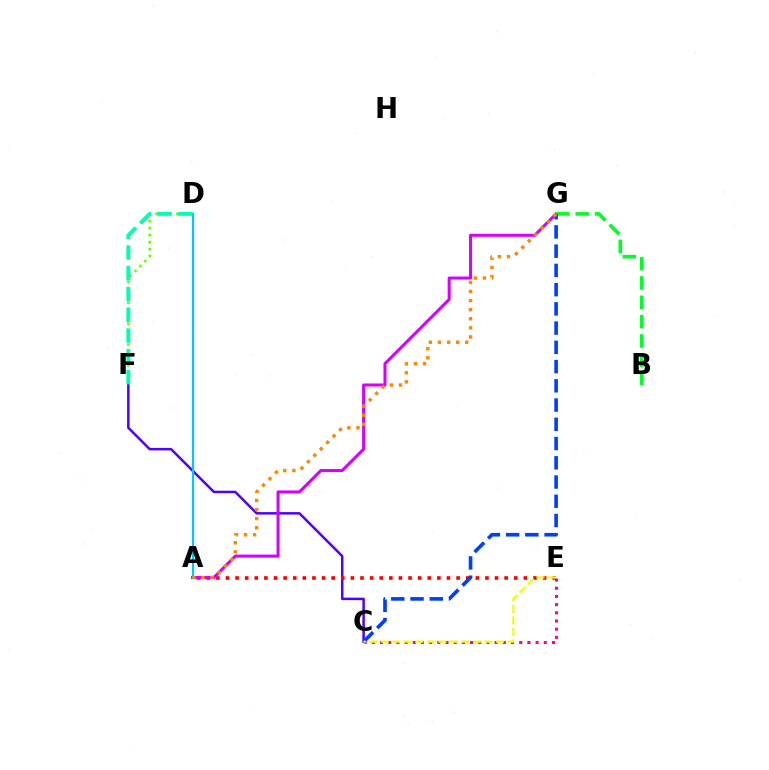{('C', 'E'): [{'color': '#ff00a0', 'line_style': 'dotted', 'thickness': 2.22}, {'color': '#eeff00', 'line_style': 'dashed', 'thickness': 1.57}], ('C', 'F'): [{'color': '#4f00ff', 'line_style': 'solid', 'thickness': 1.79}], ('A', 'E'): [{'color': '#ff0000', 'line_style': 'dotted', 'thickness': 2.61}], ('A', 'G'): [{'color': '#d600ff', 'line_style': 'solid', 'thickness': 2.19}, {'color': '#ff8800', 'line_style': 'dotted', 'thickness': 2.47}], ('D', 'F'): [{'color': '#66ff00', 'line_style': 'dotted', 'thickness': 1.89}, {'color': '#00ffaf', 'line_style': 'dashed', 'thickness': 2.82}], ('B', 'G'): [{'color': '#00ff27', 'line_style': 'dashed', 'thickness': 2.63}], ('C', 'G'): [{'color': '#003fff', 'line_style': 'dashed', 'thickness': 2.61}], ('A', 'D'): [{'color': '#00c7ff', 'line_style': 'solid', 'thickness': 1.61}]}